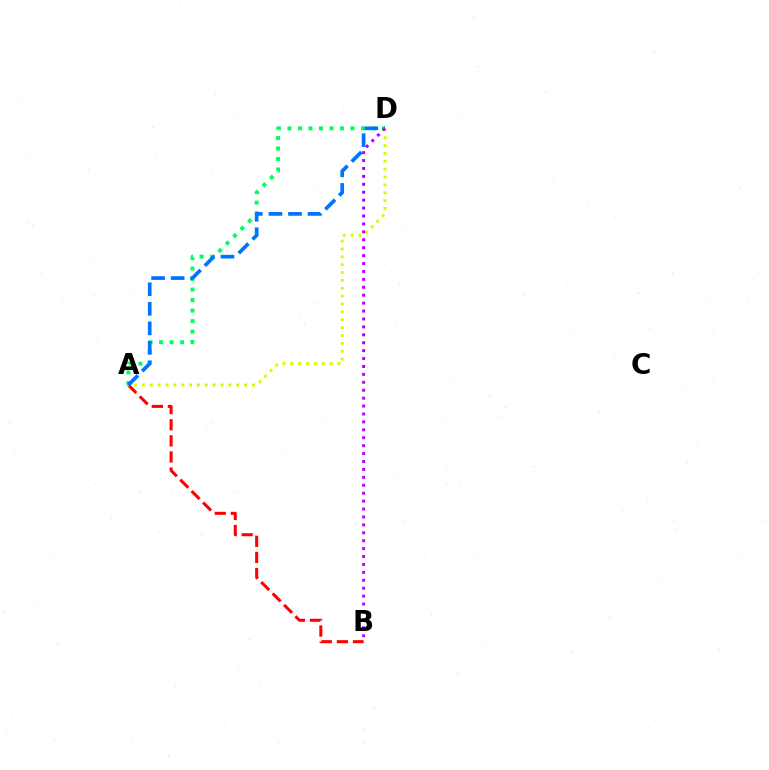{('A', 'B'): [{'color': '#ff0000', 'line_style': 'dashed', 'thickness': 2.19}], ('A', 'D'): [{'color': '#d1ff00', 'line_style': 'dotted', 'thickness': 2.14}, {'color': '#00ff5c', 'line_style': 'dotted', 'thickness': 2.85}, {'color': '#0074ff', 'line_style': 'dashed', 'thickness': 2.66}], ('B', 'D'): [{'color': '#b900ff', 'line_style': 'dotted', 'thickness': 2.15}]}